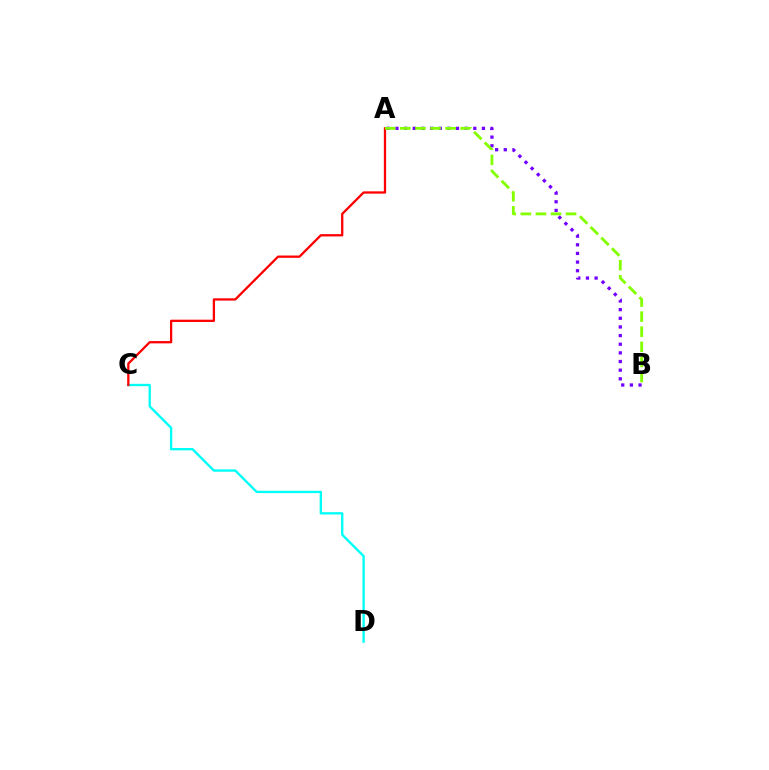{('C', 'D'): [{'color': '#00fff6', 'line_style': 'solid', 'thickness': 1.69}], ('A', 'B'): [{'color': '#7200ff', 'line_style': 'dotted', 'thickness': 2.35}, {'color': '#84ff00', 'line_style': 'dashed', 'thickness': 2.05}], ('A', 'C'): [{'color': '#ff0000', 'line_style': 'solid', 'thickness': 1.65}]}